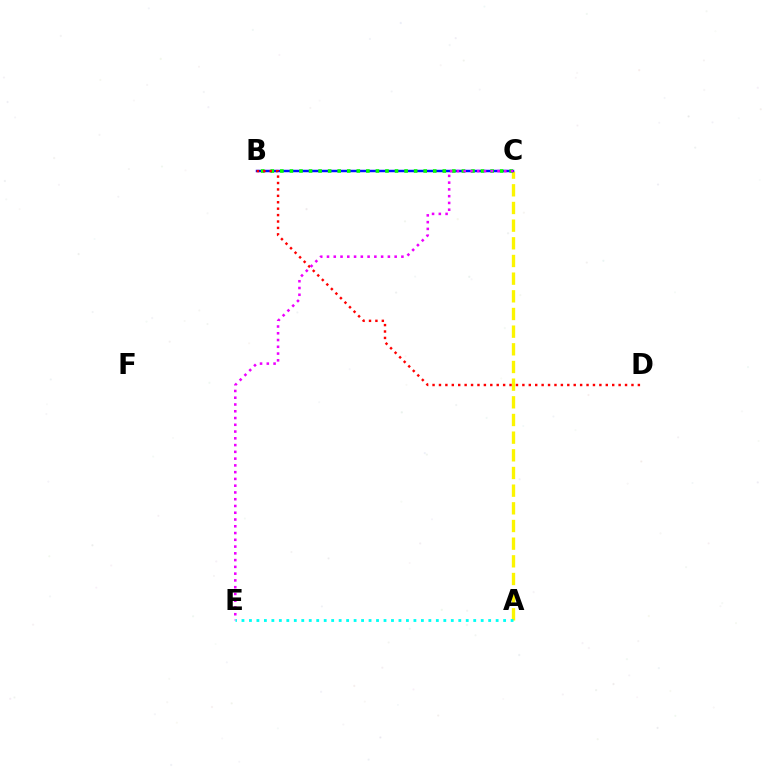{('A', 'C'): [{'color': '#fcf500', 'line_style': 'dashed', 'thickness': 2.4}], ('B', 'C'): [{'color': '#0010ff', 'line_style': 'solid', 'thickness': 1.77}, {'color': '#08ff00', 'line_style': 'dotted', 'thickness': 2.6}], ('B', 'D'): [{'color': '#ff0000', 'line_style': 'dotted', 'thickness': 1.74}], ('C', 'E'): [{'color': '#ee00ff', 'line_style': 'dotted', 'thickness': 1.84}], ('A', 'E'): [{'color': '#00fff6', 'line_style': 'dotted', 'thickness': 2.03}]}